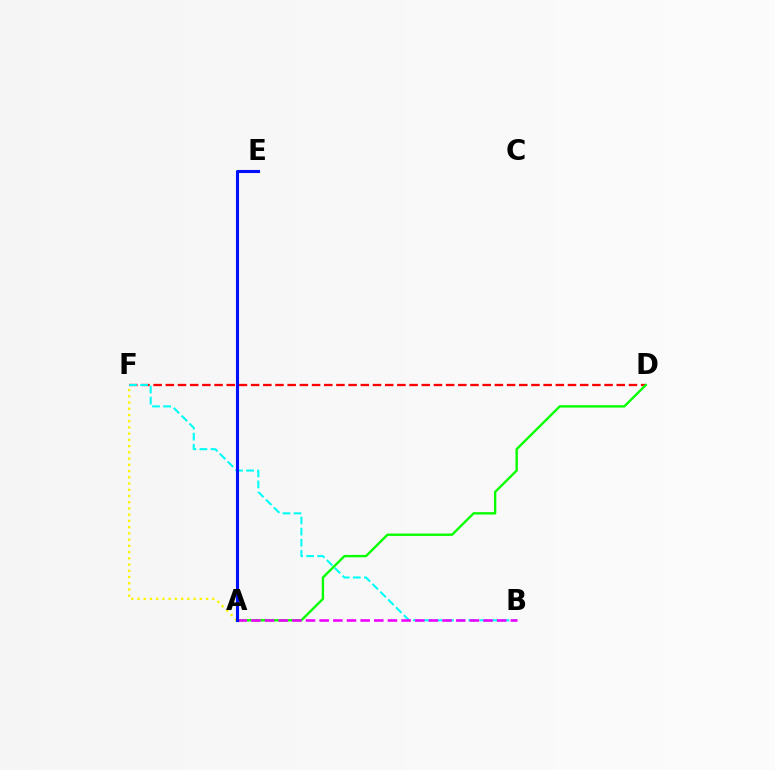{('D', 'F'): [{'color': '#ff0000', 'line_style': 'dashed', 'thickness': 1.66}], ('B', 'F'): [{'color': '#00fff6', 'line_style': 'dashed', 'thickness': 1.51}], ('A', 'D'): [{'color': '#08ff00', 'line_style': 'solid', 'thickness': 1.71}], ('A', 'F'): [{'color': '#fcf500', 'line_style': 'dotted', 'thickness': 1.69}], ('A', 'B'): [{'color': '#ee00ff', 'line_style': 'dashed', 'thickness': 1.85}], ('A', 'E'): [{'color': '#0010ff', 'line_style': 'solid', 'thickness': 2.23}]}